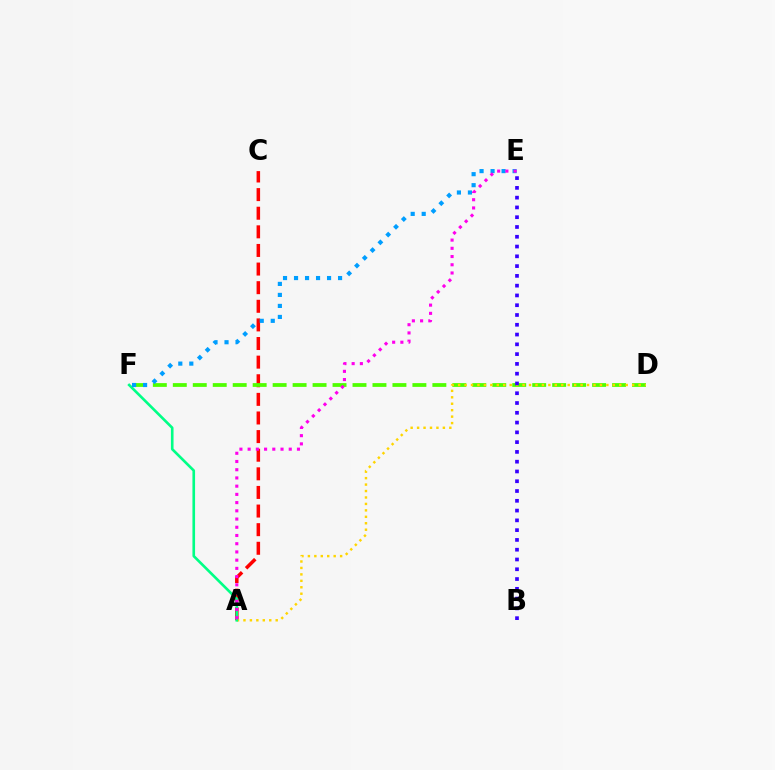{('A', 'C'): [{'color': '#ff0000', 'line_style': 'dashed', 'thickness': 2.53}], ('D', 'F'): [{'color': '#4fff00', 'line_style': 'dashed', 'thickness': 2.71}], ('A', 'D'): [{'color': '#ffd500', 'line_style': 'dotted', 'thickness': 1.75}], ('A', 'F'): [{'color': '#00ff86', 'line_style': 'solid', 'thickness': 1.89}], ('E', 'F'): [{'color': '#009eff', 'line_style': 'dotted', 'thickness': 2.99}], ('A', 'E'): [{'color': '#ff00ed', 'line_style': 'dotted', 'thickness': 2.23}], ('B', 'E'): [{'color': '#3700ff', 'line_style': 'dotted', 'thickness': 2.66}]}